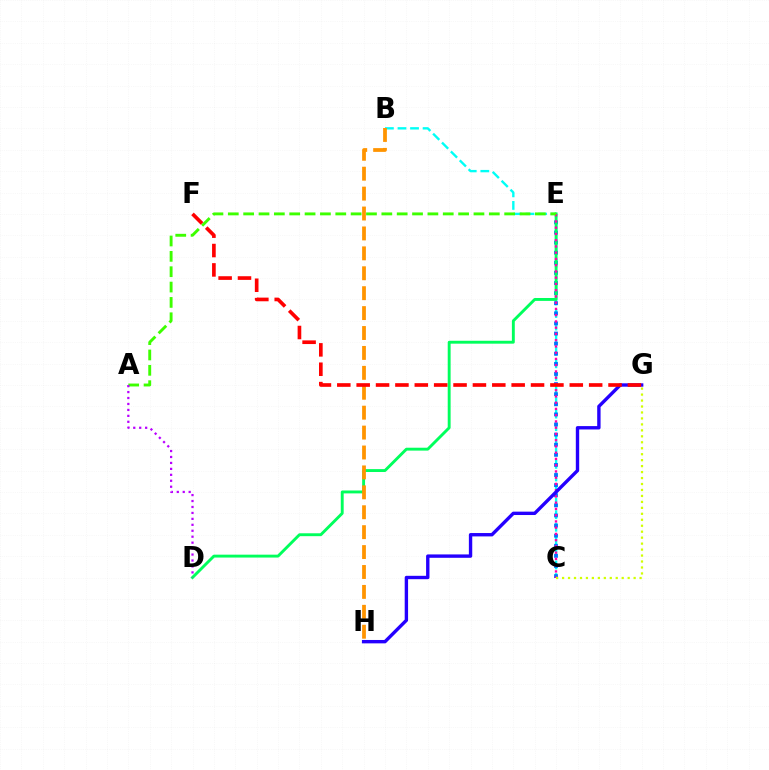{('B', 'C'): [{'color': '#00fff6', 'line_style': 'dashed', 'thickness': 1.71}], ('C', 'E'): [{'color': '#0074ff', 'line_style': 'dotted', 'thickness': 2.75}, {'color': '#ff00ac', 'line_style': 'dotted', 'thickness': 1.7}], ('D', 'E'): [{'color': '#00ff5c', 'line_style': 'solid', 'thickness': 2.08}], ('G', 'H'): [{'color': '#2500ff', 'line_style': 'solid', 'thickness': 2.43}], ('B', 'H'): [{'color': '#ff9400', 'line_style': 'dashed', 'thickness': 2.71}], ('A', 'E'): [{'color': '#3dff00', 'line_style': 'dashed', 'thickness': 2.09}], ('F', 'G'): [{'color': '#ff0000', 'line_style': 'dashed', 'thickness': 2.63}], ('A', 'D'): [{'color': '#b900ff', 'line_style': 'dotted', 'thickness': 1.62}], ('C', 'G'): [{'color': '#d1ff00', 'line_style': 'dotted', 'thickness': 1.62}]}